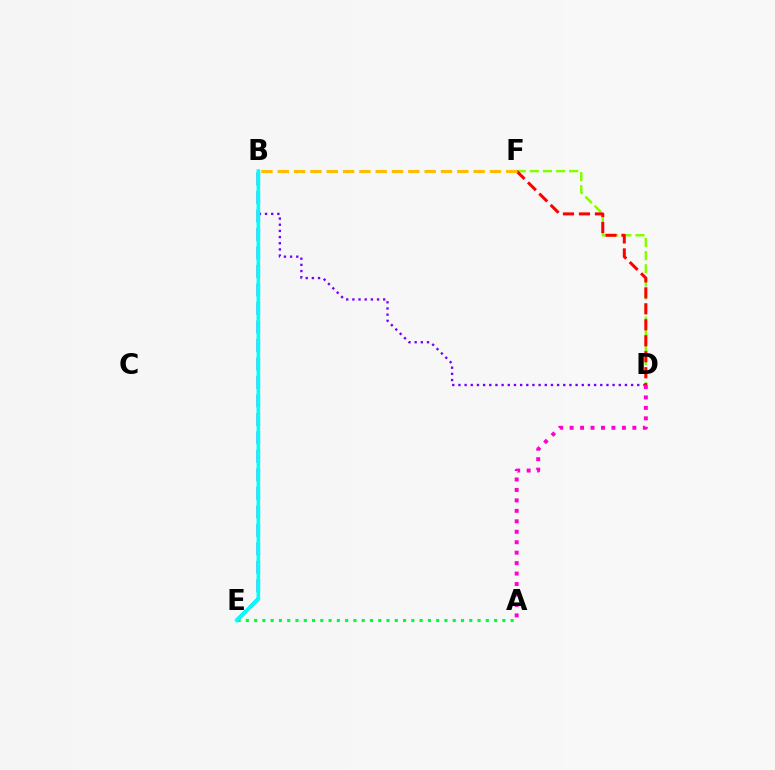{('B', 'E'): [{'color': '#004bff', 'line_style': 'dashed', 'thickness': 2.51}, {'color': '#00fff6', 'line_style': 'solid', 'thickness': 2.61}], ('D', 'F'): [{'color': '#84ff00', 'line_style': 'dashed', 'thickness': 1.78}, {'color': '#ff0000', 'line_style': 'dashed', 'thickness': 2.17}], ('B', 'D'): [{'color': '#7200ff', 'line_style': 'dotted', 'thickness': 1.68}], ('A', 'D'): [{'color': '#ff00cf', 'line_style': 'dotted', 'thickness': 2.84}], ('A', 'E'): [{'color': '#00ff39', 'line_style': 'dotted', 'thickness': 2.25}], ('B', 'F'): [{'color': '#ffbd00', 'line_style': 'dashed', 'thickness': 2.22}]}